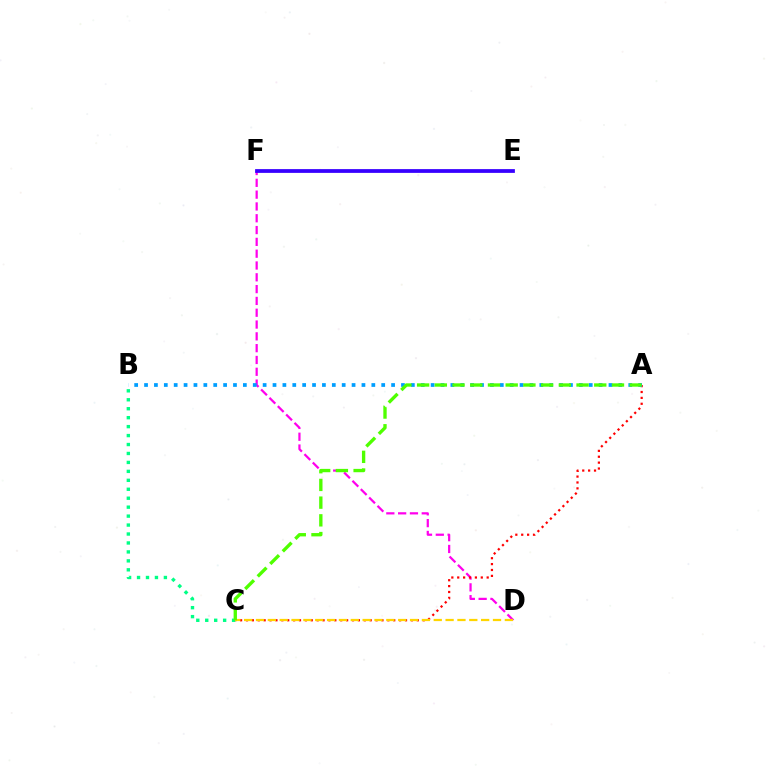{('D', 'F'): [{'color': '#ff00ed', 'line_style': 'dashed', 'thickness': 1.6}], ('A', 'C'): [{'color': '#ff0000', 'line_style': 'dotted', 'thickness': 1.6}, {'color': '#4fff00', 'line_style': 'dashed', 'thickness': 2.41}], ('B', 'C'): [{'color': '#00ff86', 'line_style': 'dotted', 'thickness': 2.43}], ('A', 'B'): [{'color': '#009eff', 'line_style': 'dotted', 'thickness': 2.68}], ('E', 'F'): [{'color': '#3700ff', 'line_style': 'solid', 'thickness': 2.71}], ('C', 'D'): [{'color': '#ffd500', 'line_style': 'dashed', 'thickness': 1.61}]}